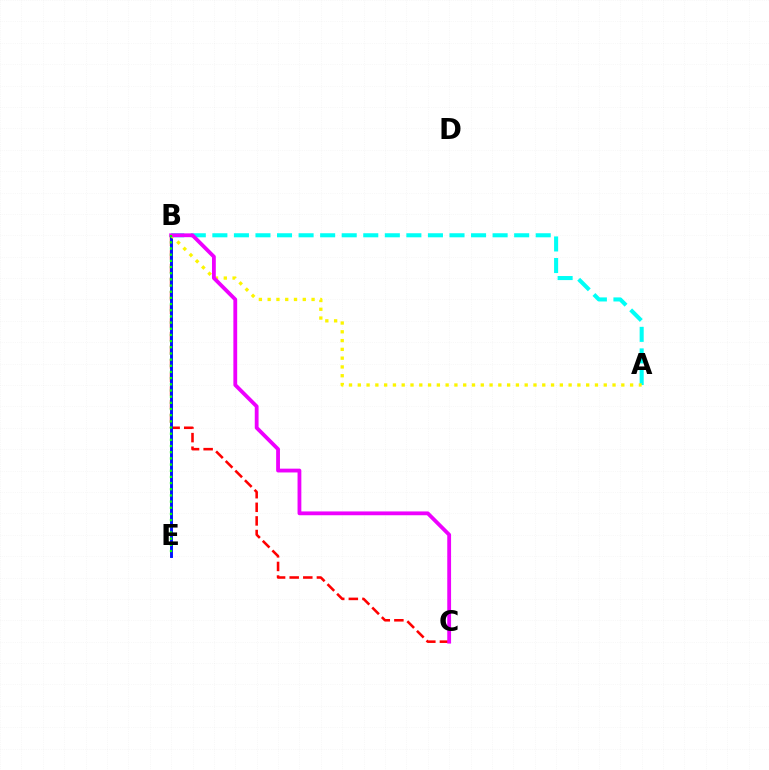{('A', 'B'): [{'color': '#00fff6', 'line_style': 'dashed', 'thickness': 2.93}, {'color': '#fcf500', 'line_style': 'dotted', 'thickness': 2.39}], ('B', 'C'): [{'color': '#ff0000', 'line_style': 'dashed', 'thickness': 1.85}, {'color': '#ee00ff', 'line_style': 'solid', 'thickness': 2.74}], ('B', 'E'): [{'color': '#0010ff', 'line_style': 'solid', 'thickness': 2.09}, {'color': '#08ff00', 'line_style': 'dotted', 'thickness': 1.68}]}